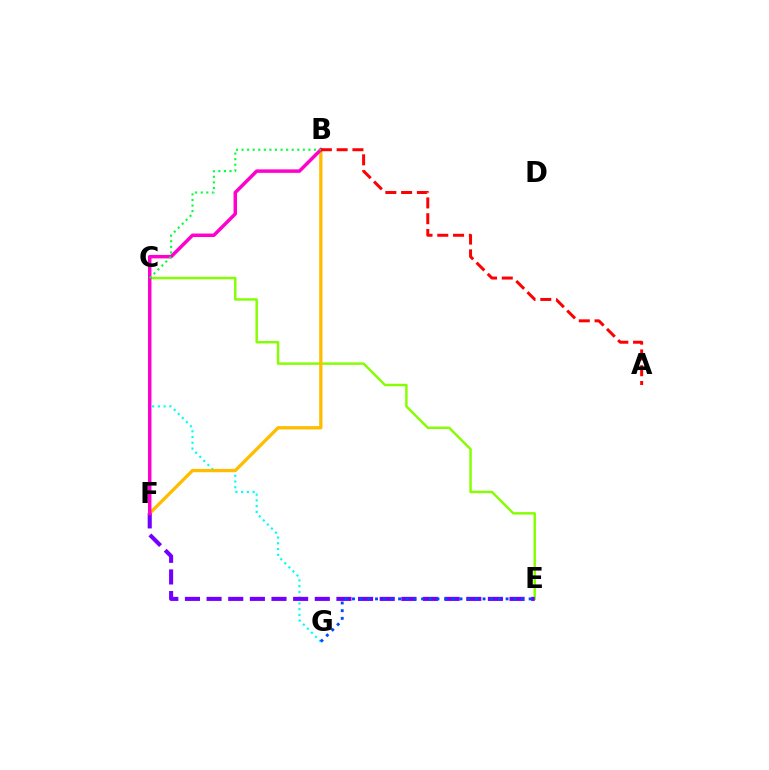{('C', 'G'): [{'color': '#00fff6', 'line_style': 'dotted', 'thickness': 1.56}], ('C', 'E'): [{'color': '#84ff00', 'line_style': 'solid', 'thickness': 1.76}], ('B', 'F'): [{'color': '#ffbd00', 'line_style': 'solid', 'thickness': 2.39}, {'color': '#ff00cf', 'line_style': 'solid', 'thickness': 2.5}], ('E', 'F'): [{'color': '#7200ff', 'line_style': 'dashed', 'thickness': 2.94}], ('E', 'G'): [{'color': '#004bff', 'line_style': 'dotted', 'thickness': 2.09}], ('A', 'B'): [{'color': '#ff0000', 'line_style': 'dashed', 'thickness': 2.14}], ('B', 'C'): [{'color': '#00ff39', 'line_style': 'dotted', 'thickness': 1.51}]}